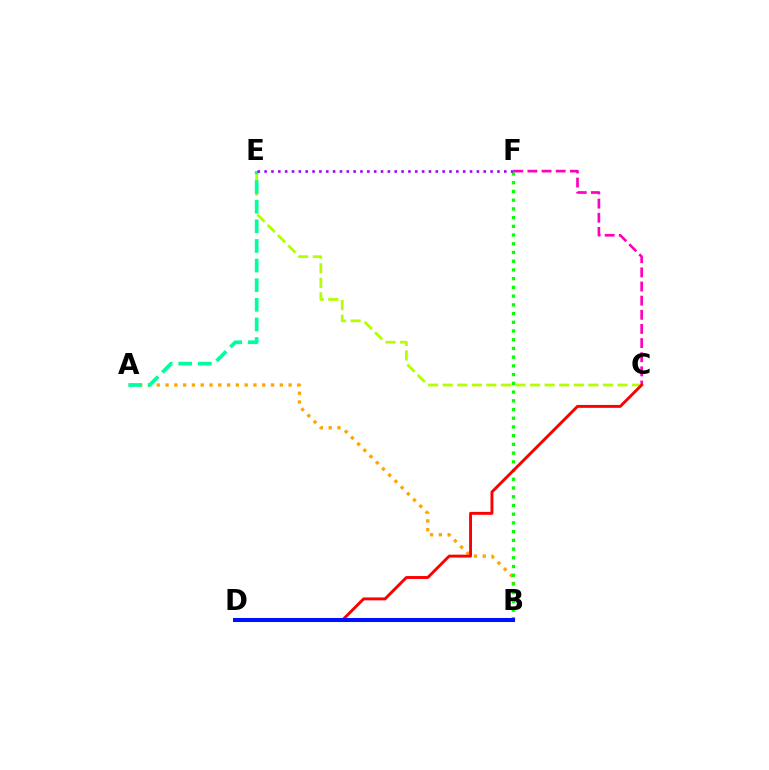{('A', 'B'): [{'color': '#ffa500', 'line_style': 'dotted', 'thickness': 2.39}], ('C', 'F'): [{'color': '#ff00bd', 'line_style': 'dashed', 'thickness': 1.92}], ('C', 'E'): [{'color': '#b3ff00', 'line_style': 'dashed', 'thickness': 1.98}], ('B', 'F'): [{'color': '#08ff00', 'line_style': 'dotted', 'thickness': 2.37}], ('C', 'D'): [{'color': '#ff0000', 'line_style': 'solid', 'thickness': 2.1}], ('B', 'D'): [{'color': '#00b5ff', 'line_style': 'solid', 'thickness': 2.94}, {'color': '#0010ff', 'line_style': 'solid', 'thickness': 2.86}], ('A', 'E'): [{'color': '#00ff9d', 'line_style': 'dashed', 'thickness': 2.67}], ('E', 'F'): [{'color': '#9b00ff', 'line_style': 'dotted', 'thickness': 1.86}]}